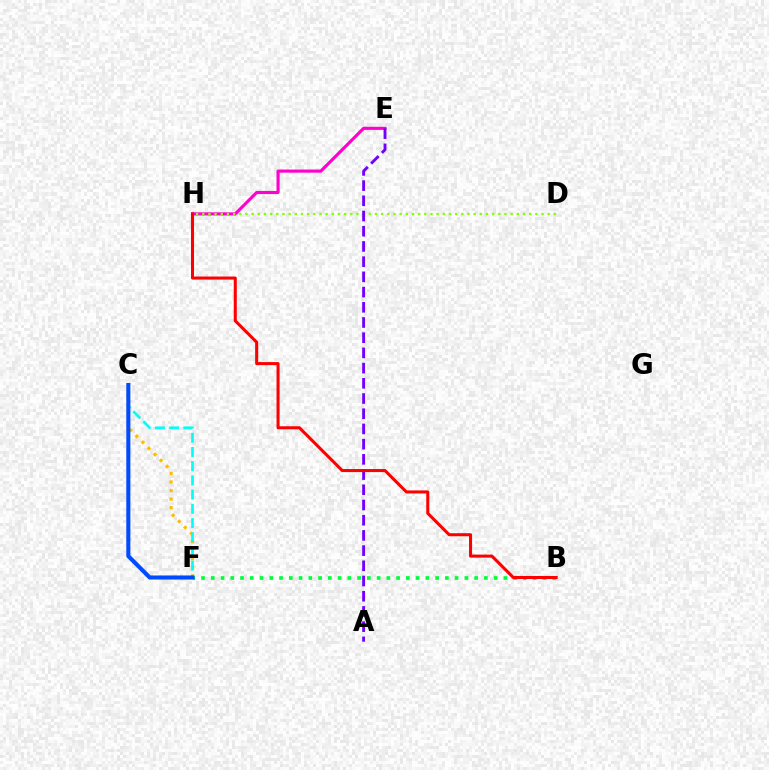{('E', 'H'): [{'color': '#ff00cf', 'line_style': 'solid', 'thickness': 2.25}], ('D', 'H'): [{'color': '#84ff00', 'line_style': 'dotted', 'thickness': 1.68}], ('B', 'F'): [{'color': '#00ff39', 'line_style': 'dotted', 'thickness': 2.65}], ('A', 'E'): [{'color': '#7200ff', 'line_style': 'dashed', 'thickness': 2.07}], ('C', 'F'): [{'color': '#ffbd00', 'line_style': 'dotted', 'thickness': 2.33}, {'color': '#00fff6', 'line_style': 'dashed', 'thickness': 1.93}, {'color': '#004bff', 'line_style': 'solid', 'thickness': 2.94}], ('B', 'H'): [{'color': '#ff0000', 'line_style': 'solid', 'thickness': 2.19}]}